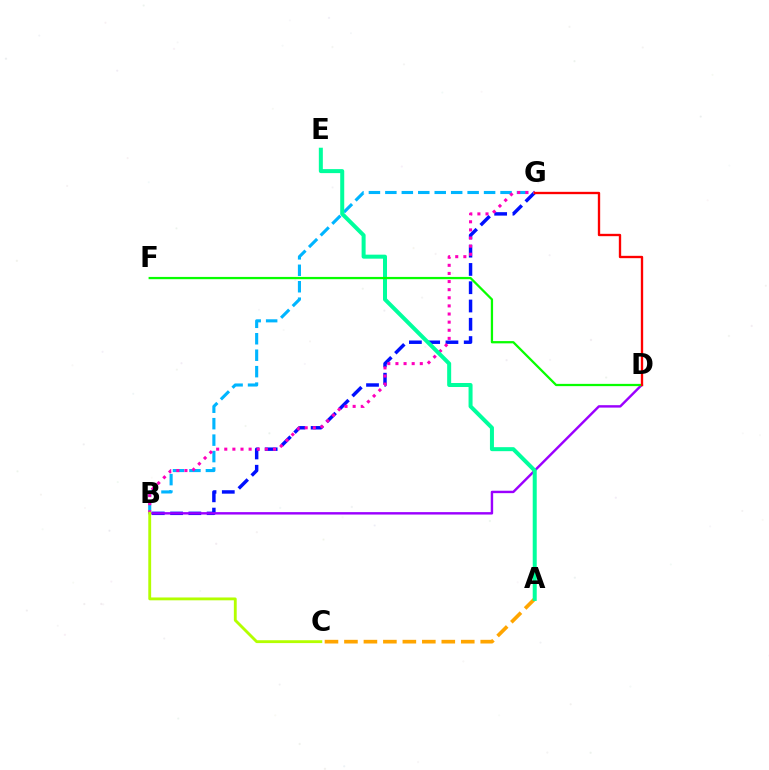{('B', 'G'): [{'color': '#0010ff', 'line_style': 'dashed', 'thickness': 2.48}, {'color': '#00b5ff', 'line_style': 'dashed', 'thickness': 2.24}, {'color': '#ff00bd', 'line_style': 'dotted', 'thickness': 2.21}], ('B', 'D'): [{'color': '#9b00ff', 'line_style': 'solid', 'thickness': 1.74}], ('A', 'C'): [{'color': '#ffa500', 'line_style': 'dashed', 'thickness': 2.64}], ('A', 'E'): [{'color': '#00ff9d', 'line_style': 'solid', 'thickness': 2.88}], ('D', 'F'): [{'color': '#08ff00', 'line_style': 'solid', 'thickness': 1.63}], ('B', 'C'): [{'color': '#b3ff00', 'line_style': 'solid', 'thickness': 2.05}], ('D', 'G'): [{'color': '#ff0000', 'line_style': 'solid', 'thickness': 1.69}]}